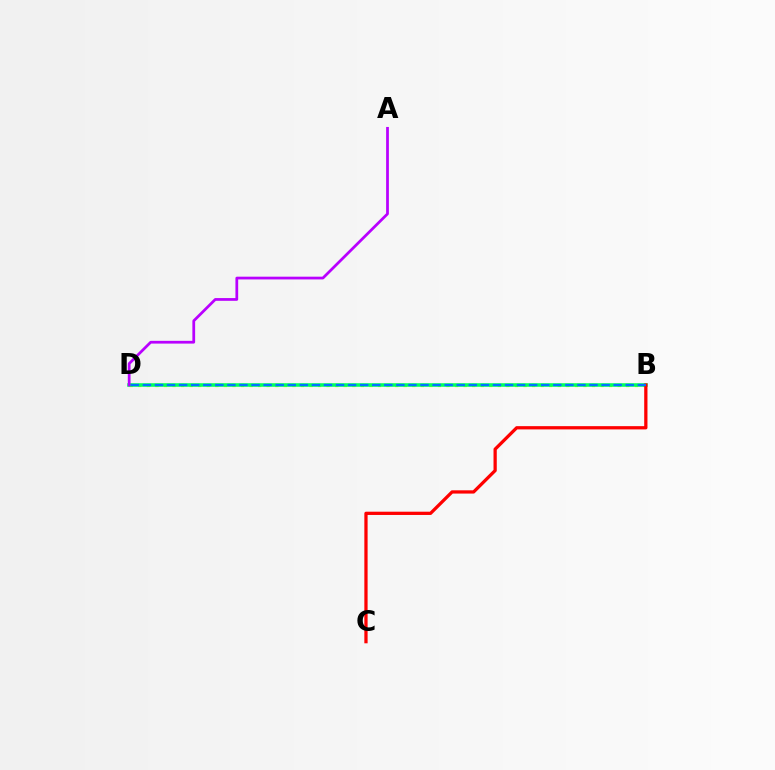{('B', 'D'): [{'color': '#d1ff00', 'line_style': 'dotted', 'thickness': 2.33}, {'color': '#00ff5c', 'line_style': 'solid', 'thickness': 2.55}, {'color': '#0074ff', 'line_style': 'dashed', 'thickness': 1.64}], ('B', 'C'): [{'color': '#ff0000', 'line_style': 'solid', 'thickness': 2.34}], ('A', 'D'): [{'color': '#b900ff', 'line_style': 'solid', 'thickness': 1.98}]}